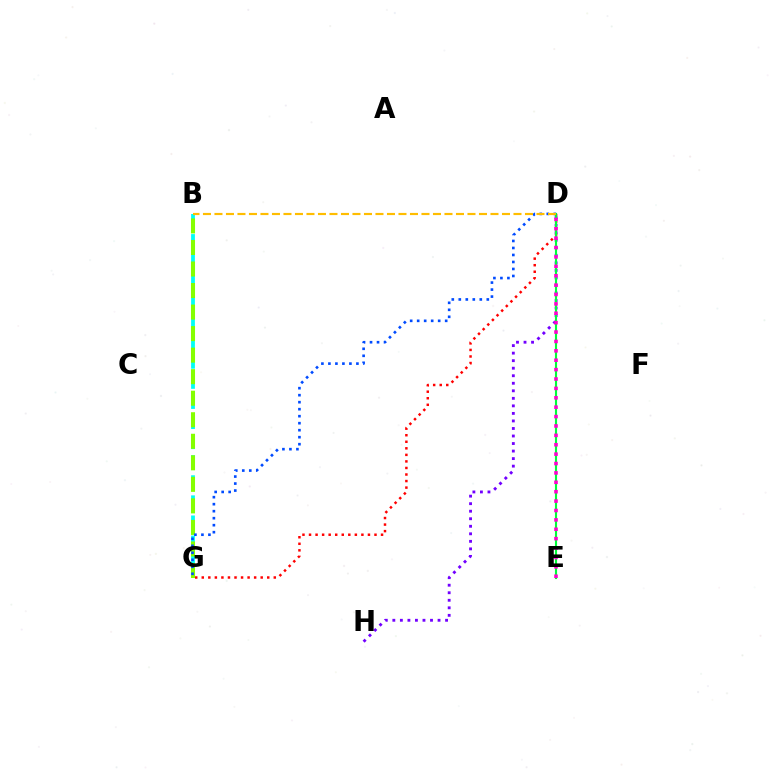{('B', 'G'): [{'color': '#00fff6', 'line_style': 'dashed', 'thickness': 2.73}, {'color': '#84ff00', 'line_style': 'dashed', 'thickness': 2.93}], ('D', 'H'): [{'color': '#7200ff', 'line_style': 'dotted', 'thickness': 2.05}], ('D', 'G'): [{'color': '#ff0000', 'line_style': 'dotted', 'thickness': 1.78}, {'color': '#004bff', 'line_style': 'dotted', 'thickness': 1.9}], ('D', 'E'): [{'color': '#00ff39', 'line_style': 'solid', 'thickness': 1.53}, {'color': '#ff00cf', 'line_style': 'dotted', 'thickness': 2.55}], ('B', 'D'): [{'color': '#ffbd00', 'line_style': 'dashed', 'thickness': 1.56}]}